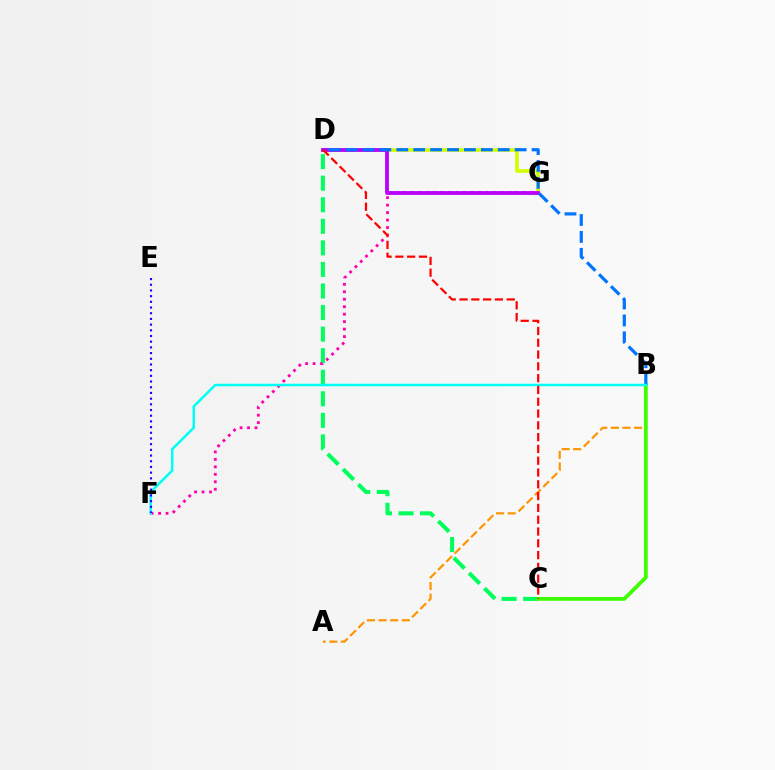{('C', 'D'): [{'color': '#00ff5c', 'line_style': 'dashed', 'thickness': 2.93}, {'color': '#ff0000', 'line_style': 'dashed', 'thickness': 1.6}], ('F', 'G'): [{'color': '#ff00ac', 'line_style': 'dotted', 'thickness': 2.03}], ('A', 'B'): [{'color': '#ff9400', 'line_style': 'dashed', 'thickness': 1.58}], ('D', 'G'): [{'color': '#d1ff00', 'line_style': 'solid', 'thickness': 2.6}, {'color': '#b900ff', 'line_style': 'solid', 'thickness': 2.74}], ('B', 'C'): [{'color': '#3dff00', 'line_style': 'solid', 'thickness': 2.72}], ('B', 'D'): [{'color': '#0074ff', 'line_style': 'dashed', 'thickness': 2.3}], ('B', 'F'): [{'color': '#00fff6', 'line_style': 'solid', 'thickness': 1.82}], ('E', 'F'): [{'color': '#2500ff', 'line_style': 'dotted', 'thickness': 1.55}]}